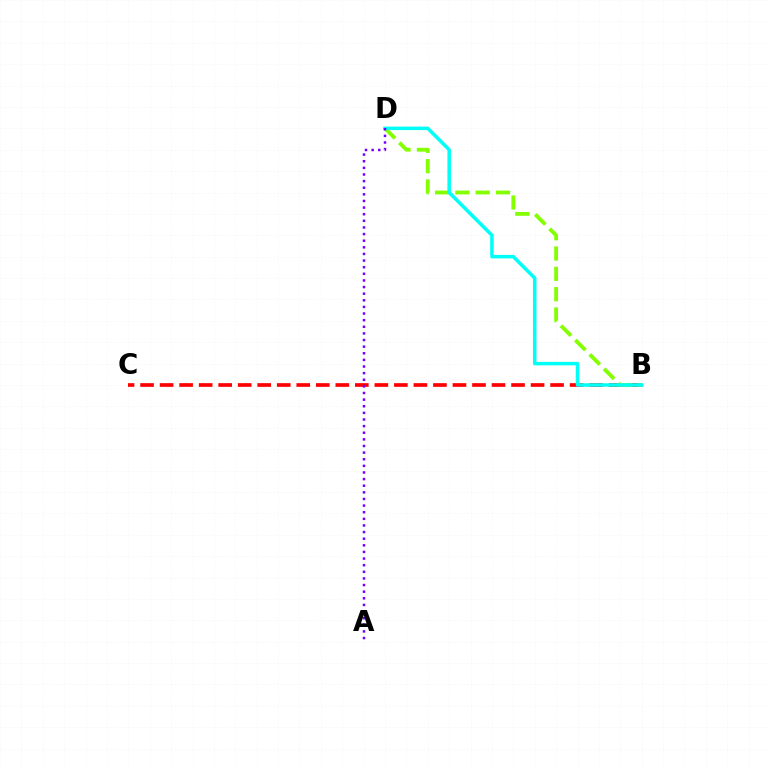{('B', 'C'): [{'color': '#ff0000', 'line_style': 'dashed', 'thickness': 2.65}], ('B', 'D'): [{'color': '#84ff00', 'line_style': 'dashed', 'thickness': 2.76}, {'color': '#00fff6', 'line_style': 'solid', 'thickness': 2.52}], ('A', 'D'): [{'color': '#7200ff', 'line_style': 'dotted', 'thickness': 1.8}]}